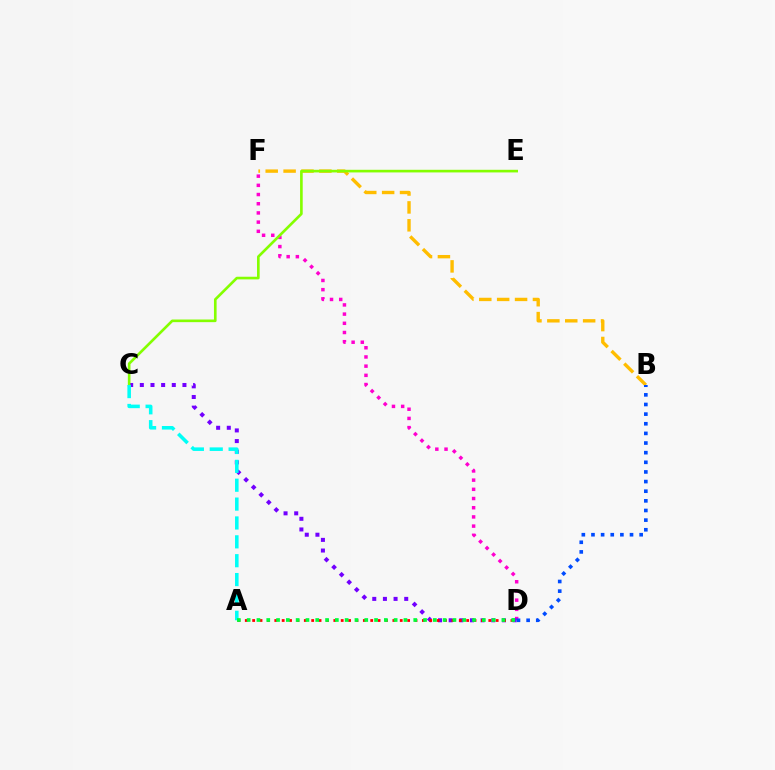{('B', 'F'): [{'color': '#ffbd00', 'line_style': 'dashed', 'thickness': 2.43}], ('D', 'F'): [{'color': '#ff00cf', 'line_style': 'dotted', 'thickness': 2.5}], ('C', 'D'): [{'color': '#7200ff', 'line_style': 'dotted', 'thickness': 2.89}], ('A', 'D'): [{'color': '#ff0000', 'line_style': 'dotted', 'thickness': 2.0}, {'color': '#00ff39', 'line_style': 'dotted', 'thickness': 2.66}], ('B', 'D'): [{'color': '#004bff', 'line_style': 'dotted', 'thickness': 2.62}], ('C', 'E'): [{'color': '#84ff00', 'line_style': 'solid', 'thickness': 1.9}], ('A', 'C'): [{'color': '#00fff6', 'line_style': 'dashed', 'thickness': 2.56}]}